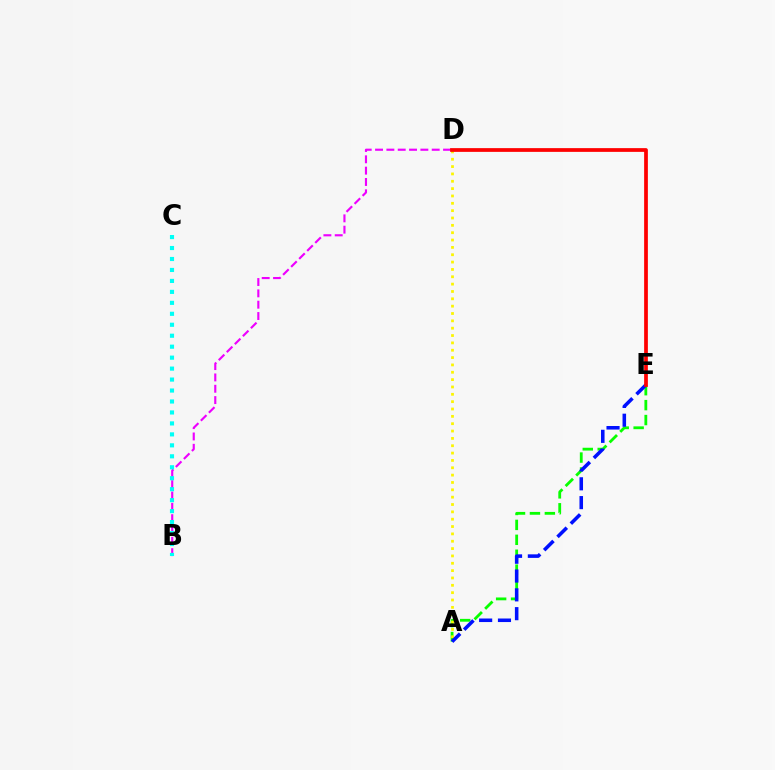{('A', 'E'): [{'color': '#08ff00', 'line_style': 'dashed', 'thickness': 2.03}, {'color': '#0010ff', 'line_style': 'dashed', 'thickness': 2.56}], ('B', 'D'): [{'color': '#ee00ff', 'line_style': 'dashed', 'thickness': 1.54}], ('A', 'D'): [{'color': '#fcf500', 'line_style': 'dotted', 'thickness': 2.0}], ('D', 'E'): [{'color': '#ff0000', 'line_style': 'solid', 'thickness': 2.69}], ('B', 'C'): [{'color': '#00fff6', 'line_style': 'dotted', 'thickness': 2.98}]}